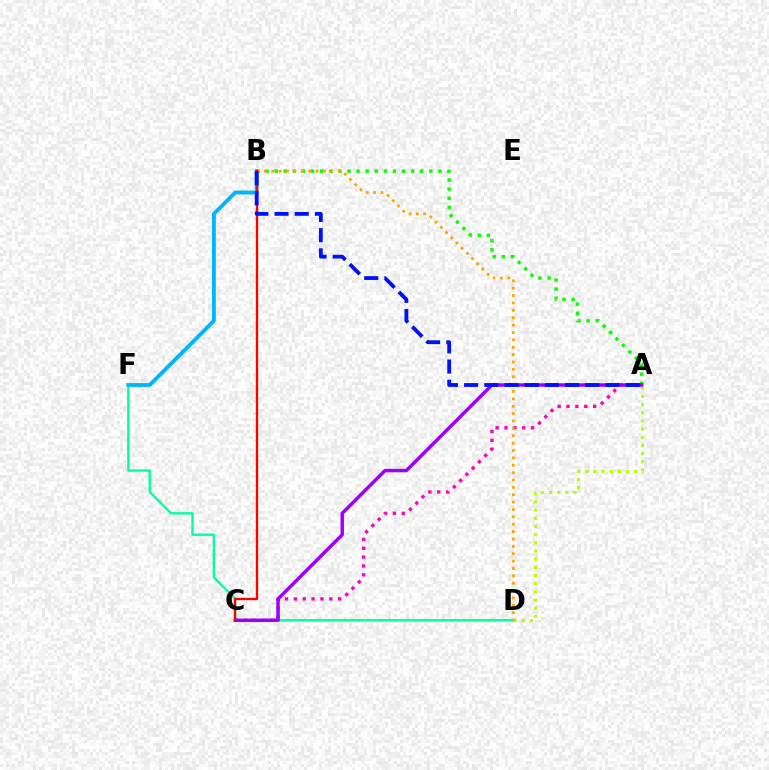{('D', 'F'): [{'color': '#00ff9d', 'line_style': 'solid', 'thickness': 1.69}], ('A', 'B'): [{'color': '#08ff00', 'line_style': 'dotted', 'thickness': 2.47}, {'color': '#0010ff', 'line_style': 'dashed', 'thickness': 2.74}], ('A', 'D'): [{'color': '#b3ff00', 'line_style': 'dotted', 'thickness': 2.22}], ('A', 'C'): [{'color': '#ff00bd', 'line_style': 'dotted', 'thickness': 2.41}, {'color': '#9b00ff', 'line_style': 'solid', 'thickness': 2.48}], ('B', 'F'): [{'color': '#00b5ff', 'line_style': 'solid', 'thickness': 2.77}], ('B', 'D'): [{'color': '#ffa500', 'line_style': 'dotted', 'thickness': 2.0}], ('B', 'C'): [{'color': '#ff0000', 'line_style': 'solid', 'thickness': 1.68}]}